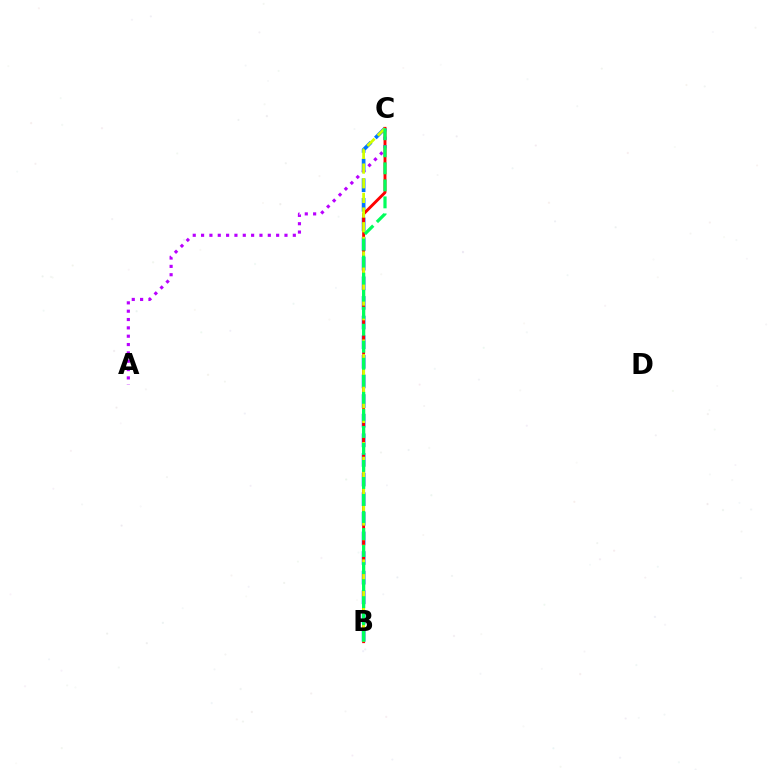{('B', 'C'): [{'color': '#0074ff', 'line_style': 'dashed', 'thickness': 2.67}, {'color': '#ff0000', 'line_style': 'solid', 'thickness': 2.09}, {'color': '#d1ff00', 'line_style': 'dashed', 'thickness': 1.99}, {'color': '#00ff5c', 'line_style': 'dashed', 'thickness': 2.31}], ('A', 'C'): [{'color': '#b900ff', 'line_style': 'dotted', 'thickness': 2.27}]}